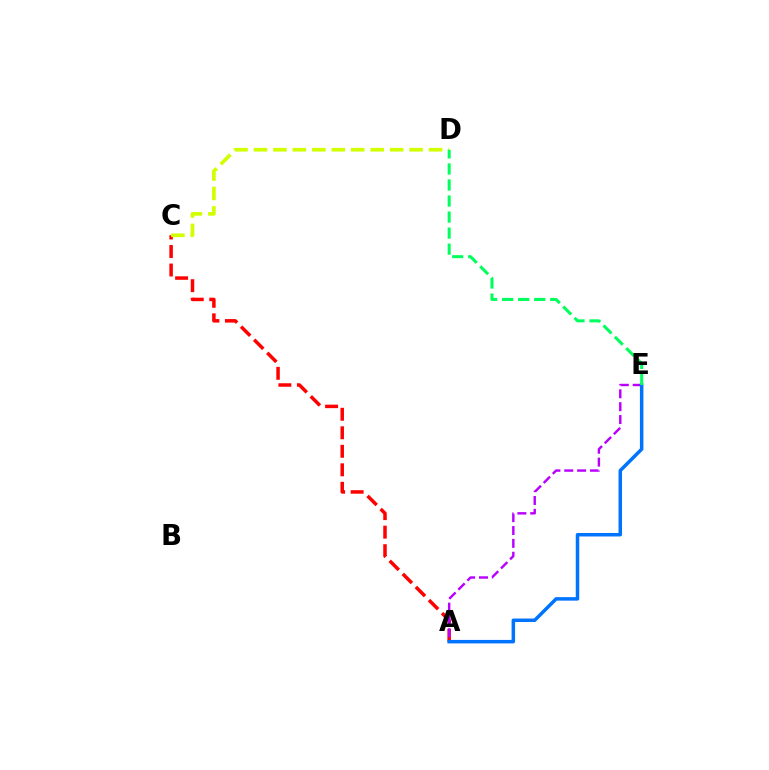{('A', 'C'): [{'color': '#ff0000', 'line_style': 'dashed', 'thickness': 2.52}], ('A', 'E'): [{'color': '#b900ff', 'line_style': 'dashed', 'thickness': 1.75}, {'color': '#0074ff', 'line_style': 'solid', 'thickness': 2.52}], ('C', 'D'): [{'color': '#d1ff00', 'line_style': 'dashed', 'thickness': 2.64}], ('D', 'E'): [{'color': '#00ff5c', 'line_style': 'dashed', 'thickness': 2.18}]}